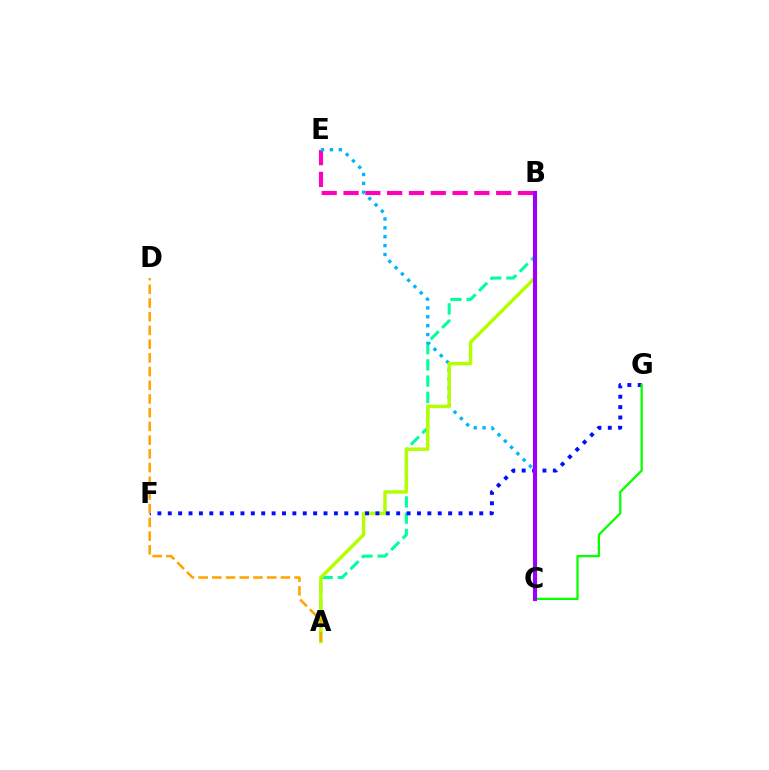{('A', 'B'): [{'color': '#00ff9d', 'line_style': 'dashed', 'thickness': 2.2}, {'color': '#b3ff00', 'line_style': 'solid', 'thickness': 2.48}], ('B', 'E'): [{'color': '#ff00bd', 'line_style': 'dashed', 'thickness': 2.96}], ('C', 'E'): [{'color': '#00b5ff', 'line_style': 'dotted', 'thickness': 2.42}], ('B', 'C'): [{'color': '#ff0000', 'line_style': 'solid', 'thickness': 2.01}, {'color': '#9b00ff', 'line_style': 'solid', 'thickness': 2.95}], ('F', 'G'): [{'color': '#0010ff', 'line_style': 'dotted', 'thickness': 2.82}], ('A', 'D'): [{'color': '#ffa500', 'line_style': 'dashed', 'thickness': 1.86}], ('C', 'G'): [{'color': '#08ff00', 'line_style': 'solid', 'thickness': 1.64}]}